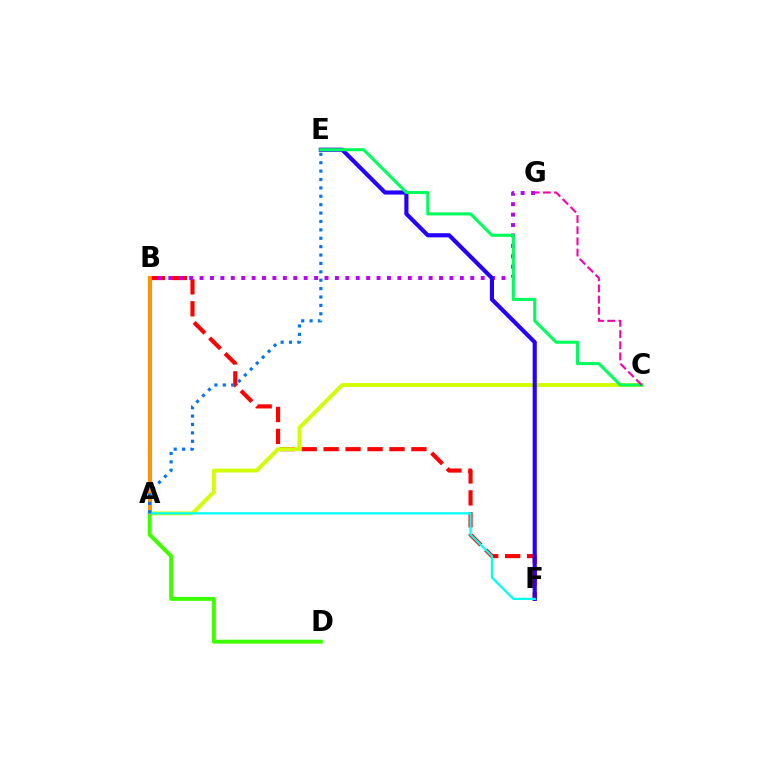{('B', 'F'): [{'color': '#ff0000', 'line_style': 'dashed', 'thickness': 2.98}], ('A', 'C'): [{'color': '#d1ff00', 'line_style': 'solid', 'thickness': 2.79}], ('B', 'G'): [{'color': '#b900ff', 'line_style': 'dotted', 'thickness': 2.83}], ('E', 'F'): [{'color': '#2500ff', 'line_style': 'solid', 'thickness': 2.97}], ('A', 'D'): [{'color': '#3dff00', 'line_style': 'solid', 'thickness': 2.84}], ('C', 'E'): [{'color': '#00ff5c', 'line_style': 'solid', 'thickness': 2.21}], ('A', 'B'): [{'color': '#ff9400', 'line_style': 'solid', 'thickness': 2.9}], ('A', 'F'): [{'color': '#00fff6', 'line_style': 'solid', 'thickness': 1.64}], ('A', 'E'): [{'color': '#0074ff', 'line_style': 'dotted', 'thickness': 2.28}], ('C', 'G'): [{'color': '#ff00ac', 'line_style': 'dashed', 'thickness': 1.52}]}